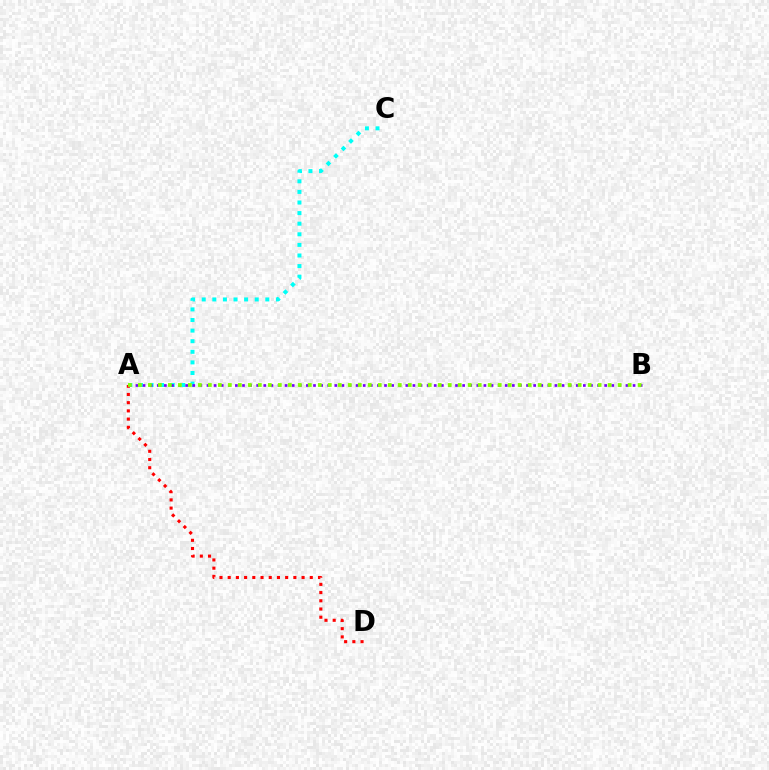{('A', 'C'): [{'color': '#00fff6', 'line_style': 'dotted', 'thickness': 2.88}], ('A', 'D'): [{'color': '#ff0000', 'line_style': 'dotted', 'thickness': 2.23}], ('A', 'B'): [{'color': '#7200ff', 'line_style': 'dotted', 'thickness': 1.93}, {'color': '#84ff00', 'line_style': 'dotted', 'thickness': 2.72}]}